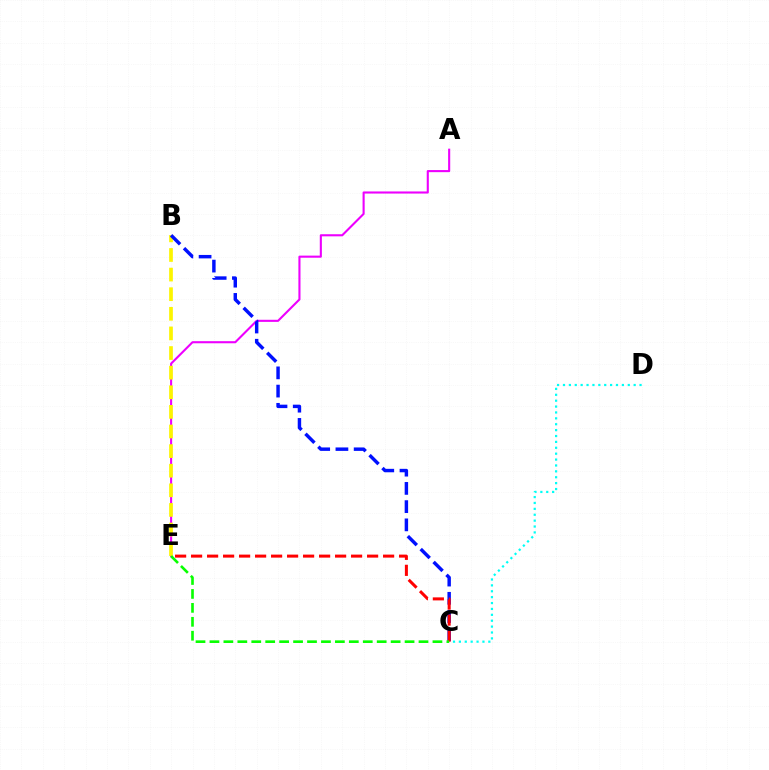{('A', 'E'): [{'color': '#ee00ff', 'line_style': 'solid', 'thickness': 1.51}], ('C', 'D'): [{'color': '#00fff6', 'line_style': 'dotted', 'thickness': 1.6}], ('B', 'E'): [{'color': '#fcf500', 'line_style': 'dashed', 'thickness': 2.66}], ('B', 'C'): [{'color': '#0010ff', 'line_style': 'dashed', 'thickness': 2.48}], ('C', 'E'): [{'color': '#ff0000', 'line_style': 'dashed', 'thickness': 2.17}, {'color': '#08ff00', 'line_style': 'dashed', 'thickness': 1.89}]}